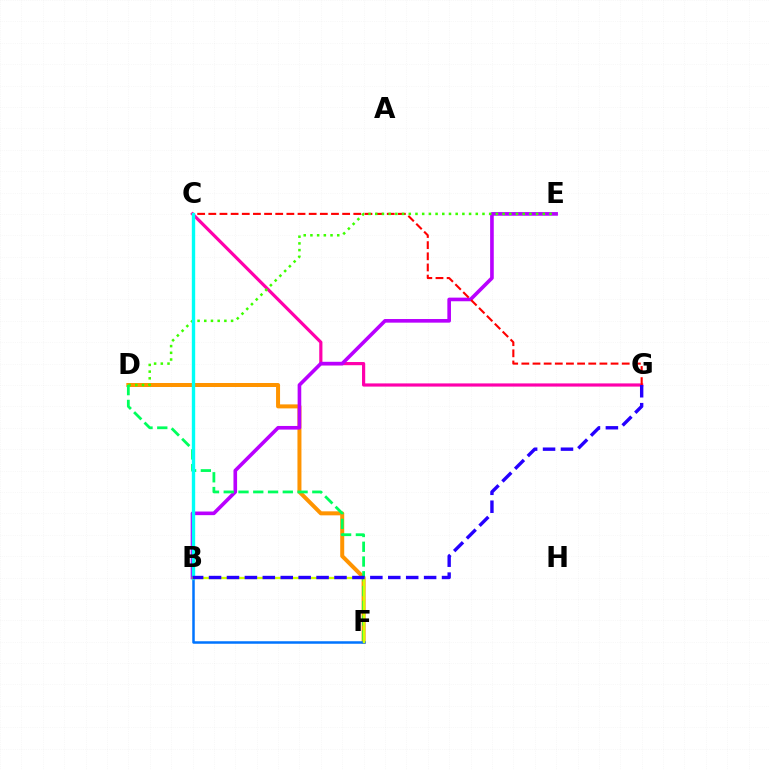{('D', 'F'): [{'color': '#ff9400', 'line_style': 'solid', 'thickness': 2.88}, {'color': '#00ff5c', 'line_style': 'dashed', 'thickness': 2.01}], ('C', 'G'): [{'color': '#ff00ac', 'line_style': 'solid', 'thickness': 2.29}, {'color': '#ff0000', 'line_style': 'dashed', 'thickness': 1.52}], ('B', 'E'): [{'color': '#b900ff', 'line_style': 'solid', 'thickness': 2.61}], ('B', 'F'): [{'color': '#0074ff', 'line_style': 'solid', 'thickness': 1.81}, {'color': '#d1ff00', 'line_style': 'solid', 'thickness': 1.66}], ('D', 'E'): [{'color': '#3dff00', 'line_style': 'dotted', 'thickness': 1.82}], ('B', 'C'): [{'color': '#00fff6', 'line_style': 'solid', 'thickness': 2.42}], ('B', 'G'): [{'color': '#2500ff', 'line_style': 'dashed', 'thickness': 2.43}]}